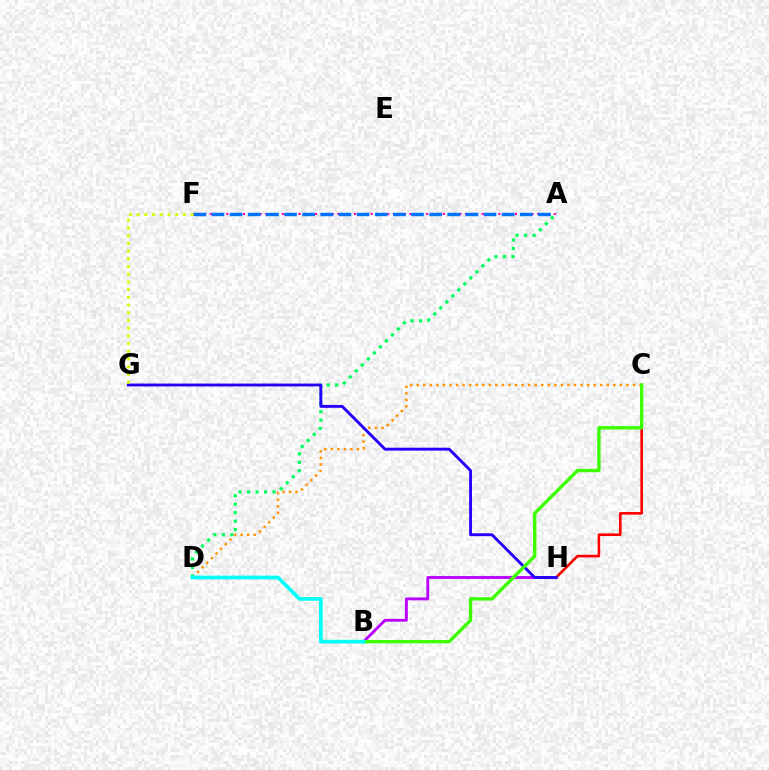{('A', 'F'): [{'color': '#ff00ac', 'line_style': 'dotted', 'thickness': 1.51}, {'color': '#0074ff', 'line_style': 'dashed', 'thickness': 2.46}], ('B', 'H'): [{'color': '#b900ff', 'line_style': 'solid', 'thickness': 2.07}], ('C', 'D'): [{'color': '#ff9400', 'line_style': 'dotted', 'thickness': 1.78}], ('C', 'H'): [{'color': '#ff0000', 'line_style': 'solid', 'thickness': 1.89}], ('A', 'D'): [{'color': '#00ff5c', 'line_style': 'dotted', 'thickness': 2.31}], ('G', 'H'): [{'color': '#2500ff', 'line_style': 'solid', 'thickness': 2.07}], ('F', 'G'): [{'color': '#d1ff00', 'line_style': 'dotted', 'thickness': 2.09}], ('B', 'C'): [{'color': '#3dff00', 'line_style': 'solid', 'thickness': 2.42}], ('B', 'D'): [{'color': '#00fff6', 'line_style': 'solid', 'thickness': 2.68}]}